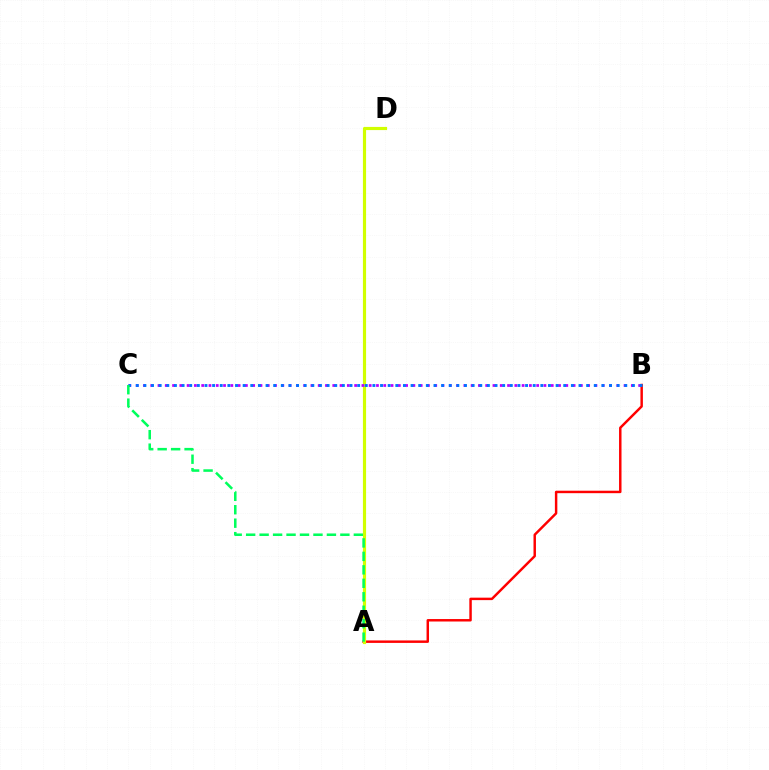{('A', 'B'): [{'color': '#ff0000', 'line_style': 'solid', 'thickness': 1.77}], ('A', 'D'): [{'color': '#d1ff00', 'line_style': 'solid', 'thickness': 2.28}], ('B', 'C'): [{'color': '#b900ff', 'line_style': 'dotted', 'thickness': 1.98}, {'color': '#0074ff', 'line_style': 'dotted', 'thickness': 2.07}], ('A', 'C'): [{'color': '#00ff5c', 'line_style': 'dashed', 'thickness': 1.83}]}